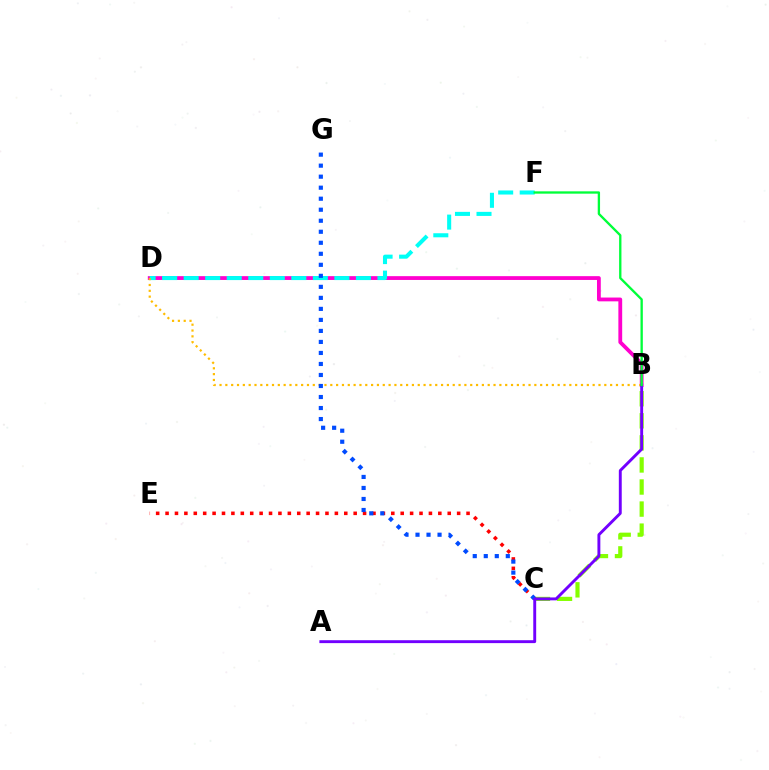{('B', 'C'): [{'color': '#84ff00', 'line_style': 'dashed', 'thickness': 3.0}], ('B', 'D'): [{'color': '#ff00cf', 'line_style': 'solid', 'thickness': 2.74}, {'color': '#ffbd00', 'line_style': 'dotted', 'thickness': 1.58}], ('D', 'F'): [{'color': '#00fff6', 'line_style': 'dashed', 'thickness': 2.92}], ('C', 'E'): [{'color': '#ff0000', 'line_style': 'dotted', 'thickness': 2.56}], ('C', 'G'): [{'color': '#004bff', 'line_style': 'dotted', 'thickness': 2.99}], ('A', 'B'): [{'color': '#7200ff', 'line_style': 'solid', 'thickness': 2.09}], ('B', 'F'): [{'color': '#00ff39', 'line_style': 'solid', 'thickness': 1.68}]}